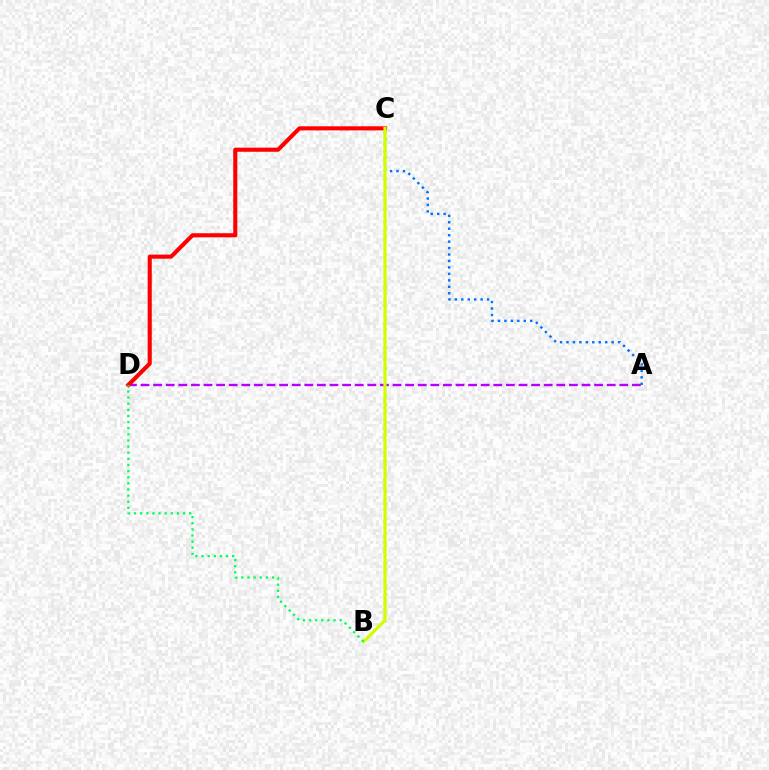{('A', 'C'): [{'color': '#0074ff', 'line_style': 'dotted', 'thickness': 1.75}], ('A', 'D'): [{'color': '#b900ff', 'line_style': 'dashed', 'thickness': 1.71}], ('C', 'D'): [{'color': '#ff0000', 'line_style': 'solid', 'thickness': 2.95}], ('B', 'C'): [{'color': '#d1ff00', 'line_style': 'solid', 'thickness': 2.34}], ('B', 'D'): [{'color': '#00ff5c', 'line_style': 'dotted', 'thickness': 1.66}]}